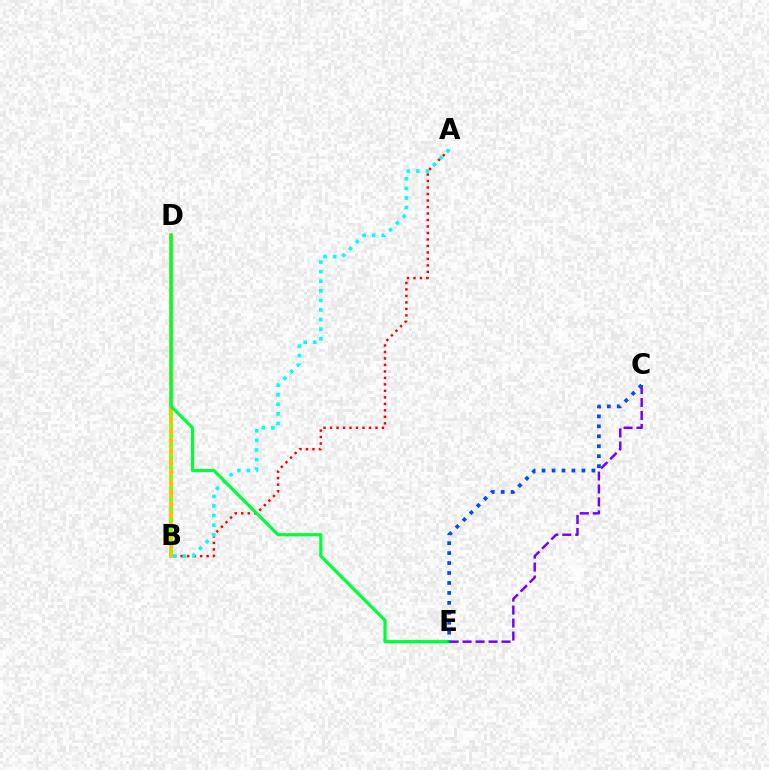{('B', 'D'): [{'color': '#ff00cf', 'line_style': 'dotted', 'thickness': 1.87}, {'color': '#ffbd00', 'line_style': 'solid', 'thickness': 2.78}, {'color': '#84ff00', 'line_style': 'dotted', 'thickness': 2.85}], ('A', 'B'): [{'color': '#ff0000', 'line_style': 'dotted', 'thickness': 1.76}, {'color': '#00fff6', 'line_style': 'dotted', 'thickness': 2.6}], ('D', 'E'): [{'color': '#00ff39', 'line_style': 'solid', 'thickness': 2.3}], ('C', 'E'): [{'color': '#7200ff', 'line_style': 'dashed', 'thickness': 1.76}, {'color': '#004bff', 'line_style': 'dotted', 'thickness': 2.7}]}